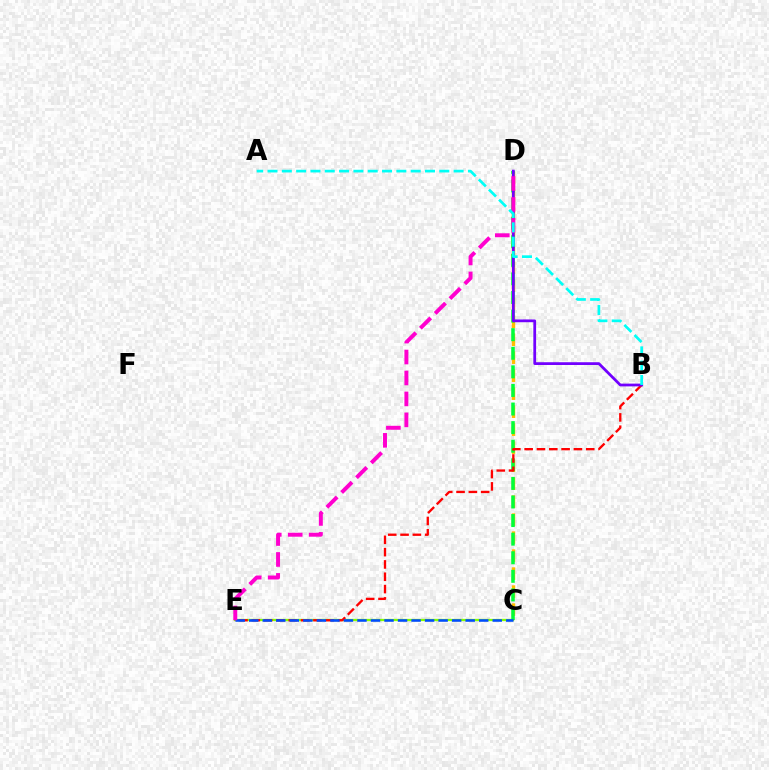{('C', 'D'): [{'color': '#ffbd00', 'line_style': 'dashed', 'thickness': 2.44}, {'color': '#00ff39', 'line_style': 'dashed', 'thickness': 2.53}], ('C', 'E'): [{'color': '#84ff00', 'line_style': 'solid', 'thickness': 1.65}, {'color': '#004bff', 'line_style': 'dashed', 'thickness': 1.84}], ('B', 'E'): [{'color': '#ff0000', 'line_style': 'dashed', 'thickness': 1.67}], ('B', 'D'): [{'color': '#7200ff', 'line_style': 'solid', 'thickness': 1.99}], ('D', 'E'): [{'color': '#ff00cf', 'line_style': 'dashed', 'thickness': 2.84}], ('A', 'B'): [{'color': '#00fff6', 'line_style': 'dashed', 'thickness': 1.94}]}